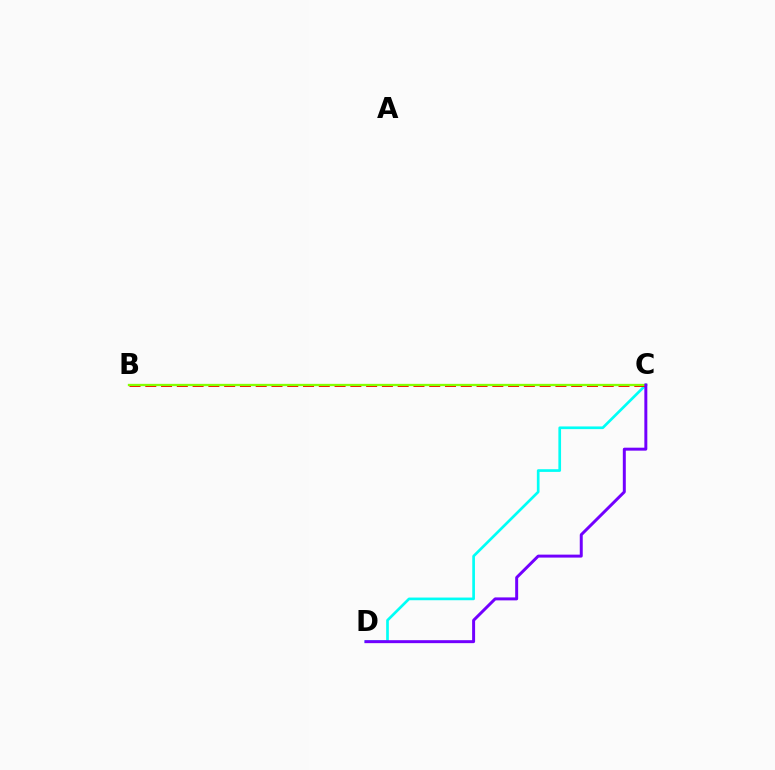{('C', 'D'): [{'color': '#00fff6', 'line_style': 'solid', 'thickness': 1.93}, {'color': '#7200ff', 'line_style': 'solid', 'thickness': 2.14}], ('B', 'C'): [{'color': '#ff0000', 'line_style': 'dashed', 'thickness': 2.14}, {'color': '#84ff00', 'line_style': 'solid', 'thickness': 1.66}]}